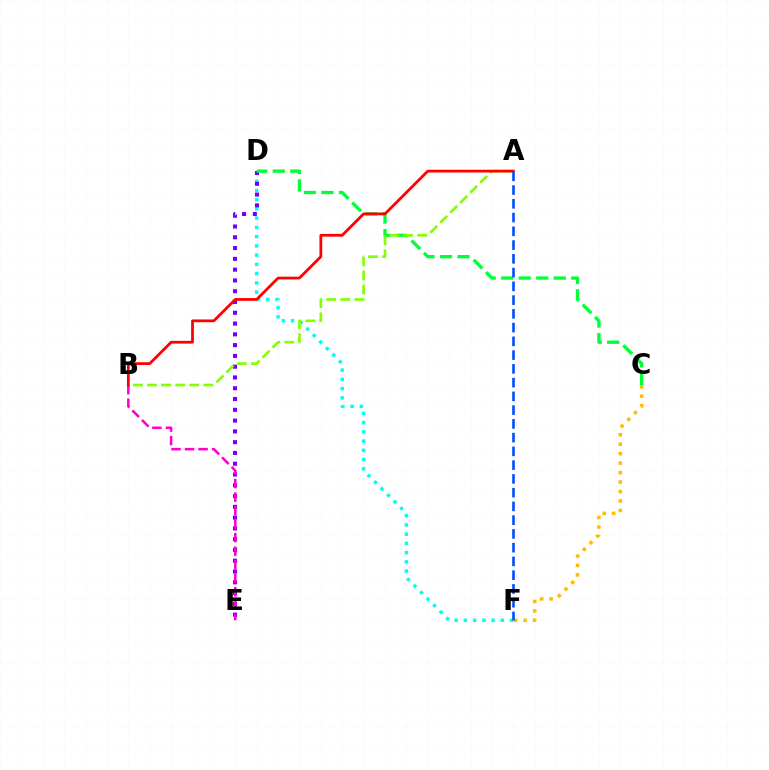{('D', 'F'): [{'color': '#00fff6', 'line_style': 'dotted', 'thickness': 2.51}], ('D', 'E'): [{'color': '#7200ff', 'line_style': 'dotted', 'thickness': 2.93}], ('B', 'E'): [{'color': '#ff00cf', 'line_style': 'dashed', 'thickness': 1.84}], ('C', 'D'): [{'color': '#00ff39', 'line_style': 'dashed', 'thickness': 2.38}], ('A', 'B'): [{'color': '#84ff00', 'line_style': 'dashed', 'thickness': 1.92}, {'color': '#ff0000', 'line_style': 'solid', 'thickness': 1.99}], ('C', 'F'): [{'color': '#ffbd00', 'line_style': 'dotted', 'thickness': 2.57}], ('A', 'F'): [{'color': '#004bff', 'line_style': 'dashed', 'thickness': 1.87}]}